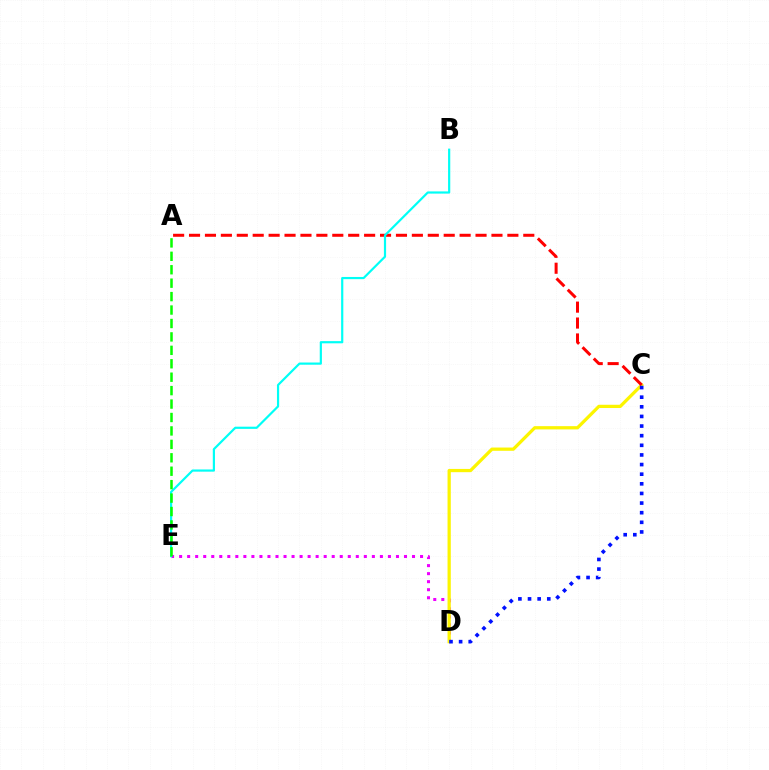{('D', 'E'): [{'color': '#ee00ff', 'line_style': 'dotted', 'thickness': 2.18}], ('C', 'D'): [{'color': '#fcf500', 'line_style': 'solid', 'thickness': 2.34}, {'color': '#0010ff', 'line_style': 'dotted', 'thickness': 2.62}], ('A', 'C'): [{'color': '#ff0000', 'line_style': 'dashed', 'thickness': 2.16}], ('B', 'E'): [{'color': '#00fff6', 'line_style': 'solid', 'thickness': 1.58}], ('A', 'E'): [{'color': '#08ff00', 'line_style': 'dashed', 'thickness': 1.82}]}